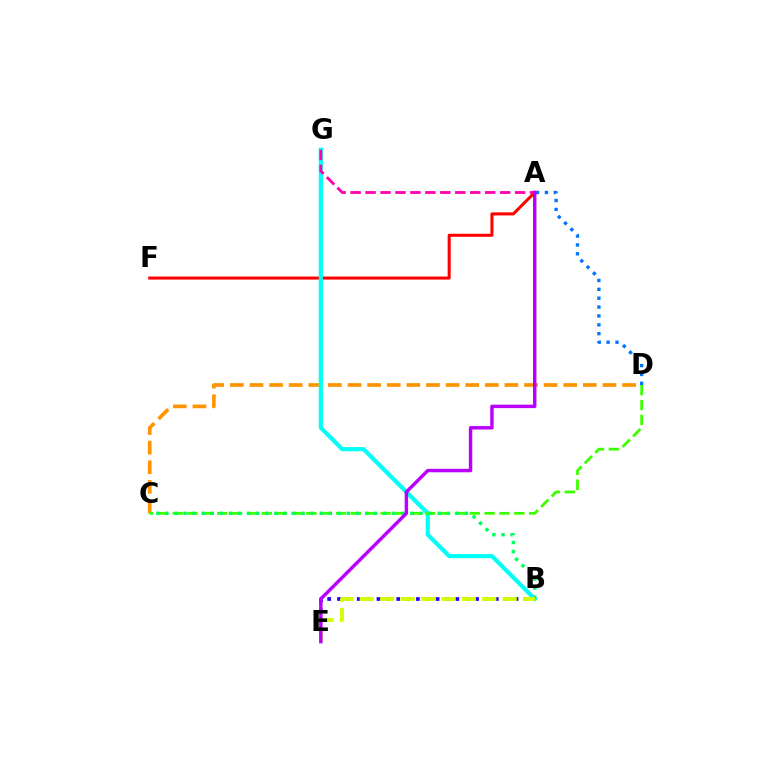{('A', 'F'): [{'color': '#ff0000', 'line_style': 'solid', 'thickness': 2.18}], ('C', 'D'): [{'color': '#ff9400', 'line_style': 'dashed', 'thickness': 2.66}, {'color': '#3dff00', 'line_style': 'dashed', 'thickness': 2.02}], ('B', 'G'): [{'color': '#00fff6', 'line_style': 'solid', 'thickness': 2.99}], ('A', 'G'): [{'color': '#ff00ac', 'line_style': 'dashed', 'thickness': 2.03}], ('B', 'E'): [{'color': '#2500ff', 'line_style': 'dotted', 'thickness': 2.68}, {'color': '#d1ff00', 'line_style': 'dashed', 'thickness': 2.77}], ('B', 'C'): [{'color': '#00ff5c', 'line_style': 'dotted', 'thickness': 2.47}], ('A', 'D'): [{'color': '#0074ff', 'line_style': 'dotted', 'thickness': 2.41}], ('A', 'E'): [{'color': '#b900ff', 'line_style': 'solid', 'thickness': 2.48}]}